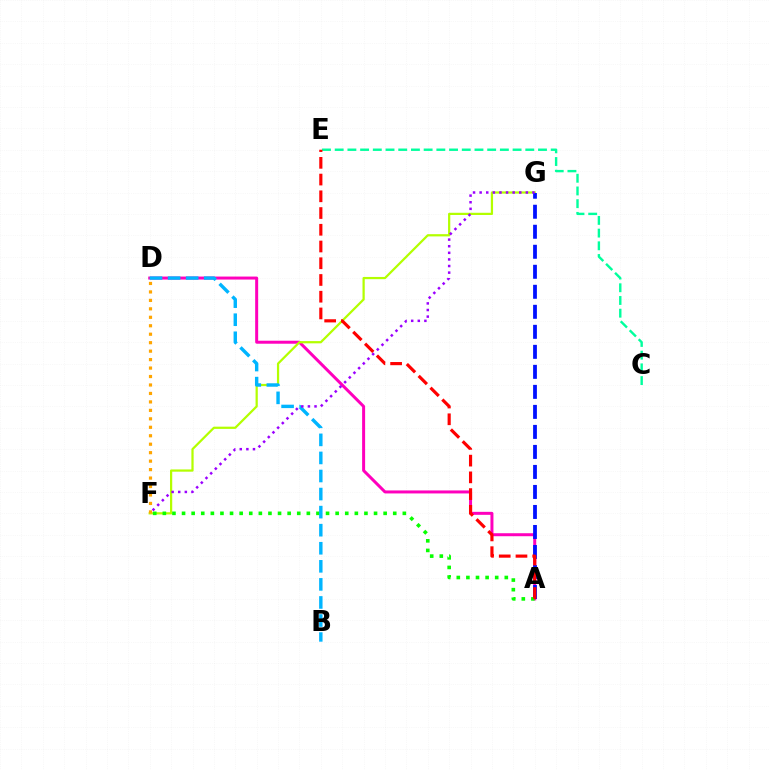{('A', 'D'): [{'color': '#ff00bd', 'line_style': 'solid', 'thickness': 2.16}], ('F', 'G'): [{'color': '#b3ff00', 'line_style': 'solid', 'thickness': 1.61}, {'color': '#9b00ff', 'line_style': 'dotted', 'thickness': 1.79}], ('A', 'G'): [{'color': '#0010ff', 'line_style': 'dashed', 'thickness': 2.72}], ('C', 'E'): [{'color': '#00ff9d', 'line_style': 'dashed', 'thickness': 1.73}], ('A', 'F'): [{'color': '#08ff00', 'line_style': 'dotted', 'thickness': 2.61}], ('B', 'D'): [{'color': '#00b5ff', 'line_style': 'dashed', 'thickness': 2.45}], ('D', 'F'): [{'color': '#ffa500', 'line_style': 'dotted', 'thickness': 2.3}], ('A', 'E'): [{'color': '#ff0000', 'line_style': 'dashed', 'thickness': 2.27}]}